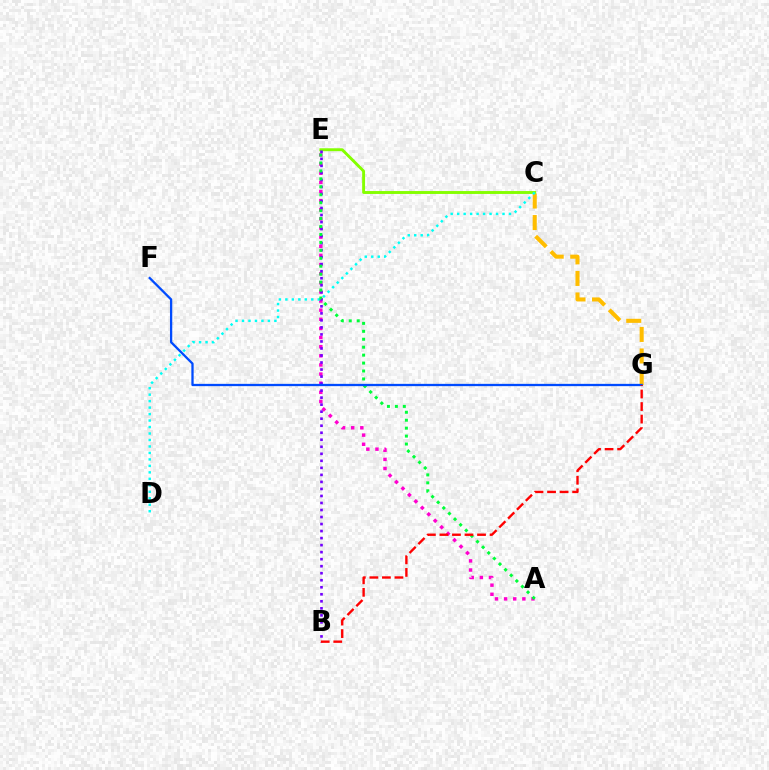{('C', 'E'): [{'color': '#84ff00', 'line_style': 'solid', 'thickness': 2.09}], ('A', 'E'): [{'color': '#ff00cf', 'line_style': 'dotted', 'thickness': 2.48}, {'color': '#00ff39', 'line_style': 'dotted', 'thickness': 2.16}], ('C', 'G'): [{'color': '#ffbd00', 'line_style': 'dashed', 'thickness': 2.92}], ('C', 'D'): [{'color': '#00fff6', 'line_style': 'dotted', 'thickness': 1.76}], ('B', 'E'): [{'color': '#7200ff', 'line_style': 'dotted', 'thickness': 1.91}], ('F', 'G'): [{'color': '#004bff', 'line_style': 'solid', 'thickness': 1.65}], ('B', 'G'): [{'color': '#ff0000', 'line_style': 'dashed', 'thickness': 1.7}]}